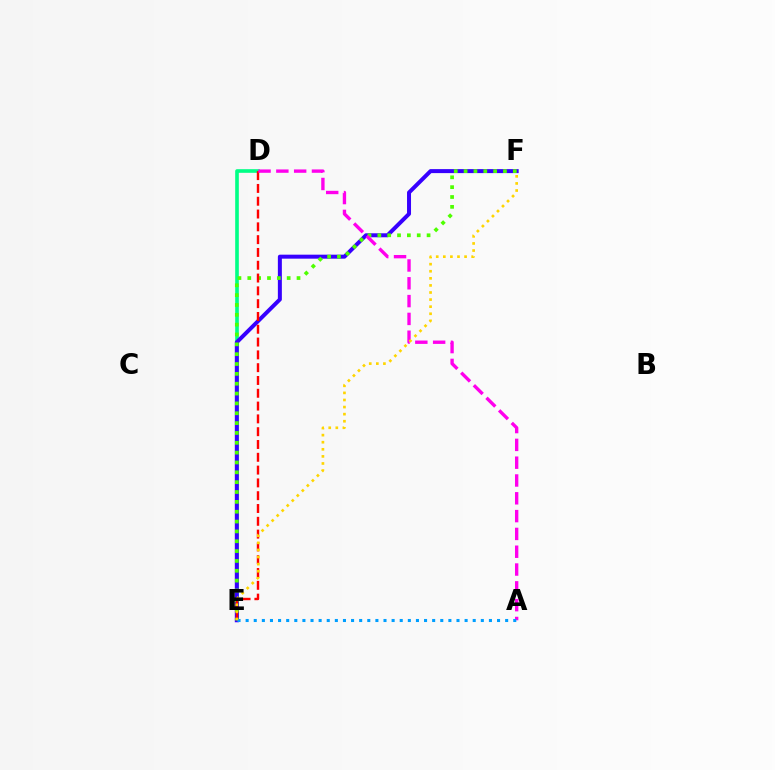{('D', 'E'): [{'color': '#00ff86', 'line_style': 'solid', 'thickness': 2.61}, {'color': '#ff0000', 'line_style': 'dashed', 'thickness': 1.74}], ('E', 'F'): [{'color': '#3700ff', 'line_style': 'solid', 'thickness': 2.87}, {'color': '#4fff00', 'line_style': 'dotted', 'thickness': 2.68}, {'color': '#ffd500', 'line_style': 'dotted', 'thickness': 1.93}], ('A', 'D'): [{'color': '#ff00ed', 'line_style': 'dashed', 'thickness': 2.42}], ('A', 'E'): [{'color': '#009eff', 'line_style': 'dotted', 'thickness': 2.2}]}